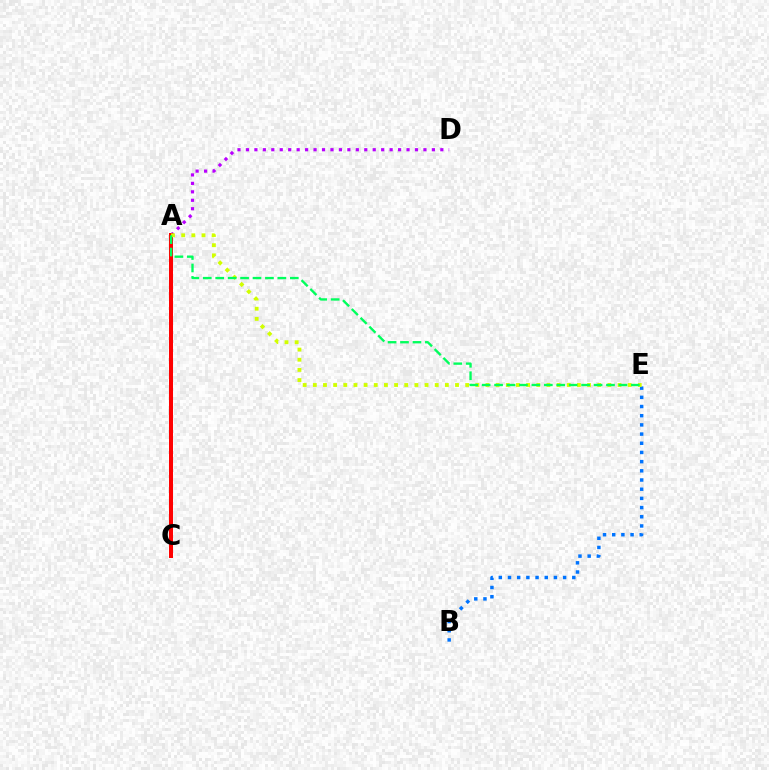{('A', 'D'): [{'color': '#b900ff', 'line_style': 'dotted', 'thickness': 2.3}], ('A', 'C'): [{'color': '#ff0000', 'line_style': 'solid', 'thickness': 2.89}], ('B', 'E'): [{'color': '#0074ff', 'line_style': 'dotted', 'thickness': 2.5}], ('A', 'E'): [{'color': '#d1ff00', 'line_style': 'dotted', 'thickness': 2.76}, {'color': '#00ff5c', 'line_style': 'dashed', 'thickness': 1.69}]}